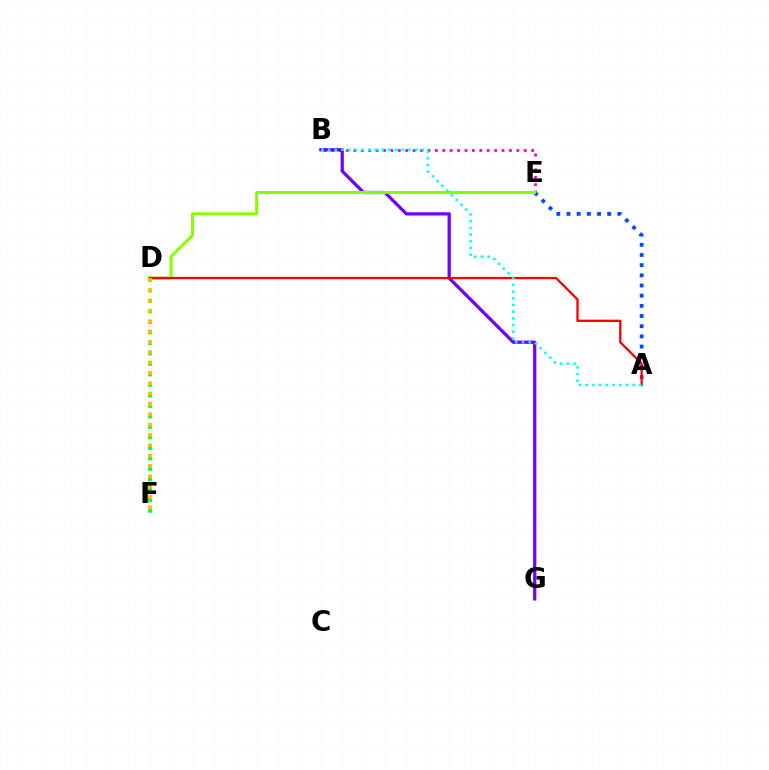{('B', 'E'): [{'color': '#ff00cf', 'line_style': 'dotted', 'thickness': 2.01}], ('B', 'G'): [{'color': '#7200ff', 'line_style': 'solid', 'thickness': 2.34}], ('D', 'F'): [{'color': '#00ff39', 'line_style': 'dotted', 'thickness': 2.85}, {'color': '#ffbd00', 'line_style': 'dotted', 'thickness': 2.81}], ('A', 'E'): [{'color': '#004bff', 'line_style': 'dotted', 'thickness': 2.76}], ('D', 'E'): [{'color': '#84ff00', 'line_style': 'solid', 'thickness': 2.15}], ('A', 'D'): [{'color': '#ff0000', 'line_style': 'solid', 'thickness': 1.67}], ('A', 'B'): [{'color': '#00fff6', 'line_style': 'dotted', 'thickness': 1.82}]}